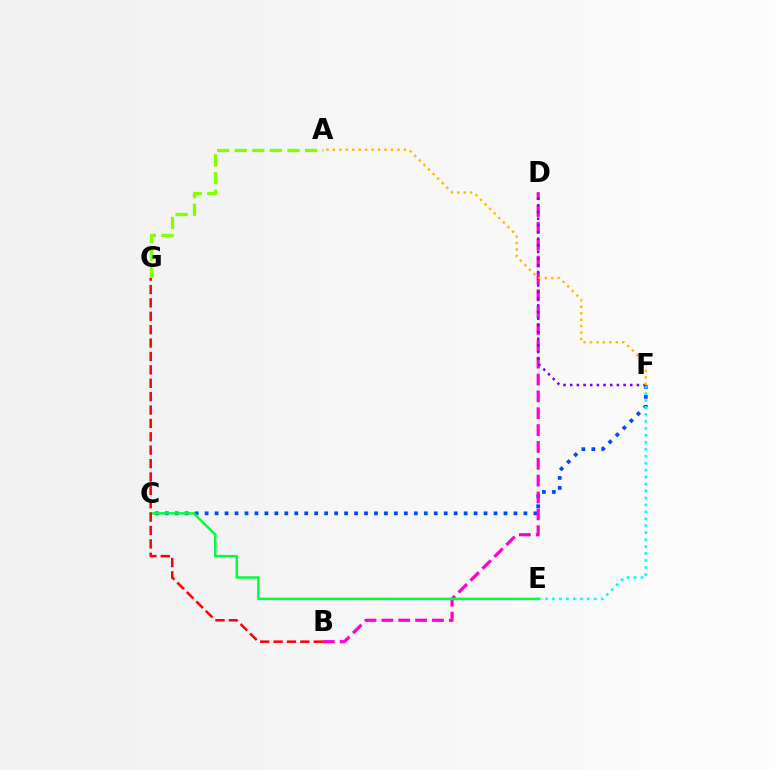{('C', 'F'): [{'color': '#004bff', 'line_style': 'dotted', 'thickness': 2.71}], ('E', 'F'): [{'color': '#00fff6', 'line_style': 'dotted', 'thickness': 1.89}], ('B', 'D'): [{'color': '#ff00cf', 'line_style': 'dashed', 'thickness': 2.29}], ('D', 'F'): [{'color': '#7200ff', 'line_style': 'dotted', 'thickness': 1.81}], ('C', 'E'): [{'color': '#00ff39', 'line_style': 'solid', 'thickness': 1.77}], ('A', 'G'): [{'color': '#84ff00', 'line_style': 'dashed', 'thickness': 2.39}], ('A', 'F'): [{'color': '#ffbd00', 'line_style': 'dotted', 'thickness': 1.75}], ('B', 'G'): [{'color': '#ff0000', 'line_style': 'dashed', 'thickness': 1.82}]}